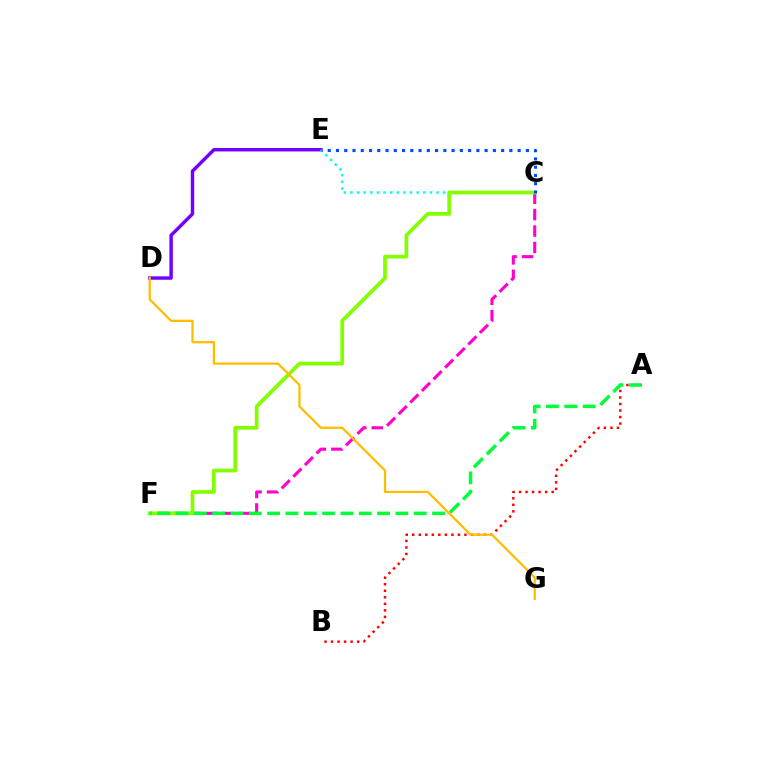{('C', 'F'): [{'color': '#ff00cf', 'line_style': 'dashed', 'thickness': 2.23}, {'color': '#84ff00', 'line_style': 'solid', 'thickness': 2.69}], ('A', 'B'): [{'color': '#ff0000', 'line_style': 'dotted', 'thickness': 1.77}], ('D', 'E'): [{'color': '#7200ff', 'line_style': 'solid', 'thickness': 2.47}], ('C', 'E'): [{'color': '#00fff6', 'line_style': 'dotted', 'thickness': 1.8}, {'color': '#004bff', 'line_style': 'dotted', 'thickness': 2.24}], ('A', 'F'): [{'color': '#00ff39', 'line_style': 'dashed', 'thickness': 2.49}], ('D', 'G'): [{'color': '#ffbd00', 'line_style': 'solid', 'thickness': 1.63}]}